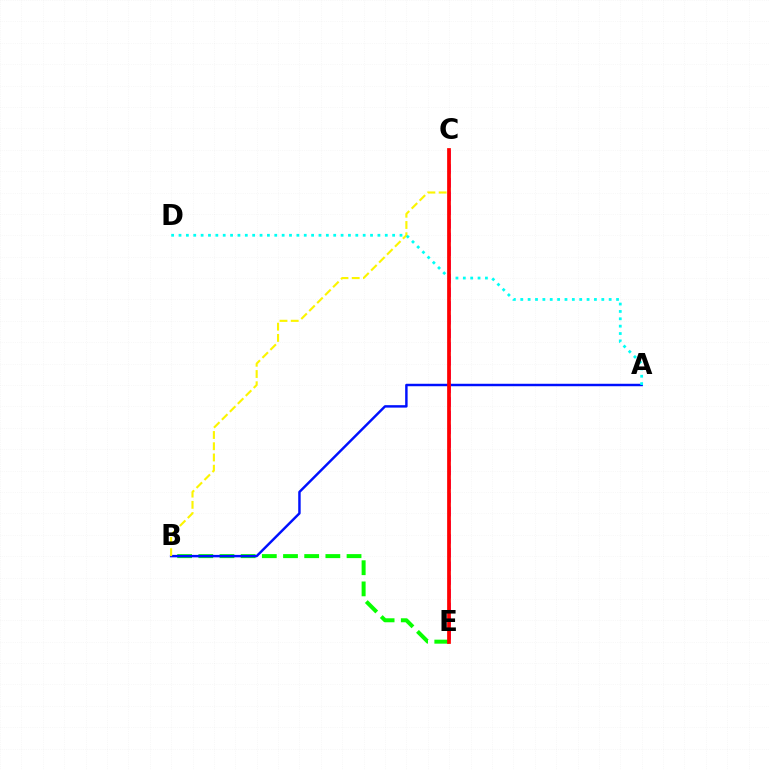{('B', 'E'): [{'color': '#08ff00', 'line_style': 'dashed', 'thickness': 2.88}], ('A', 'B'): [{'color': '#0010ff', 'line_style': 'solid', 'thickness': 1.76}], ('B', 'C'): [{'color': '#fcf500', 'line_style': 'dashed', 'thickness': 1.53}], ('A', 'D'): [{'color': '#00fff6', 'line_style': 'dotted', 'thickness': 2.0}], ('C', 'E'): [{'color': '#ee00ff', 'line_style': 'dashed', 'thickness': 1.86}, {'color': '#ff0000', 'line_style': 'solid', 'thickness': 2.69}]}